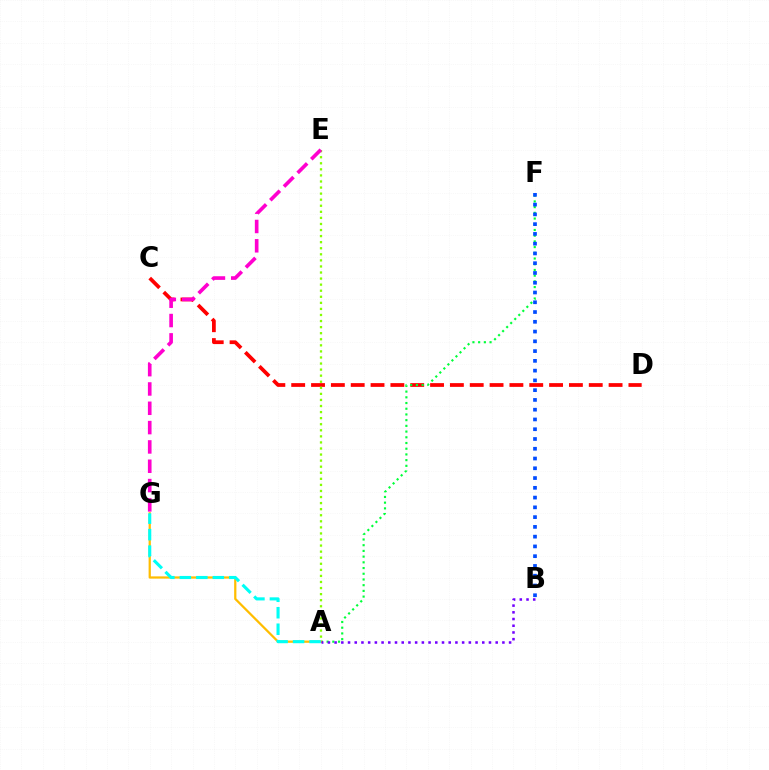{('C', 'D'): [{'color': '#ff0000', 'line_style': 'dashed', 'thickness': 2.69}], ('A', 'F'): [{'color': '#00ff39', 'line_style': 'dotted', 'thickness': 1.55}], ('A', 'E'): [{'color': '#84ff00', 'line_style': 'dotted', 'thickness': 1.65}], ('A', 'G'): [{'color': '#ffbd00', 'line_style': 'solid', 'thickness': 1.61}, {'color': '#00fff6', 'line_style': 'dashed', 'thickness': 2.24}], ('A', 'B'): [{'color': '#7200ff', 'line_style': 'dotted', 'thickness': 1.82}], ('B', 'F'): [{'color': '#004bff', 'line_style': 'dotted', 'thickness': 2.65}], ('E', 'G'): [{'color': '#ff00cf', 'line_style': 'dashed', 'thickness': 2.62}]}